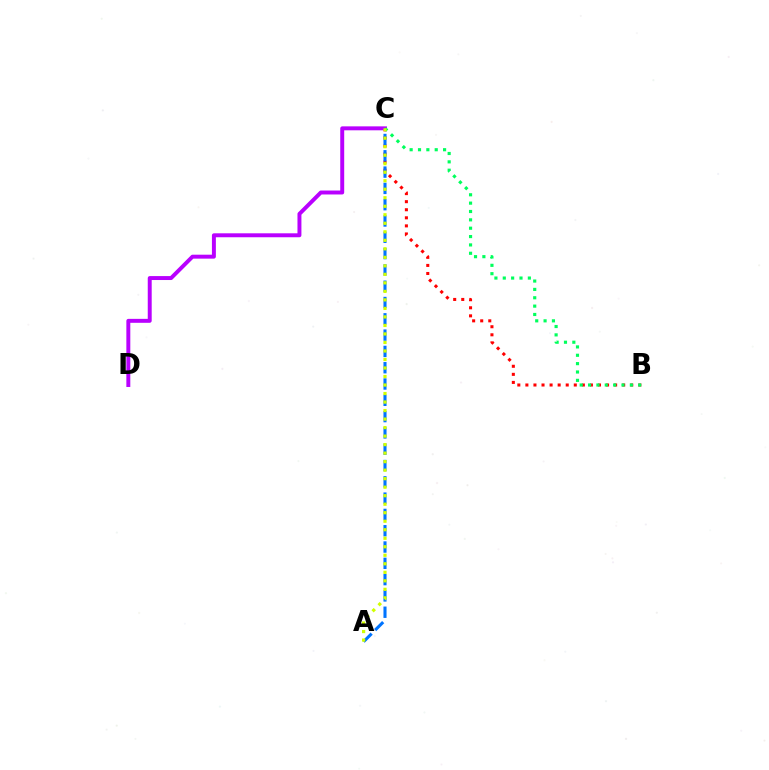{('B', 'C'): [{'color': '#ff0000', 'line_style': 'dotted', 'thickness': 2.19}, {'color': '#00ff5c', 'line_style': 'dotted', 'thickness': 2.27}], ('C', 'D'): [{'color': '#b900ff', 'line_style': 'solid', 'thickness': 2.84}], ('A', 'C'): [{'color': '#0074ff', 'line_style': 'dashed', 'thickness': 2.21}, {'color': '#d1ff00', 'line_style': 'dotted', 'thickness': 2.31}]}